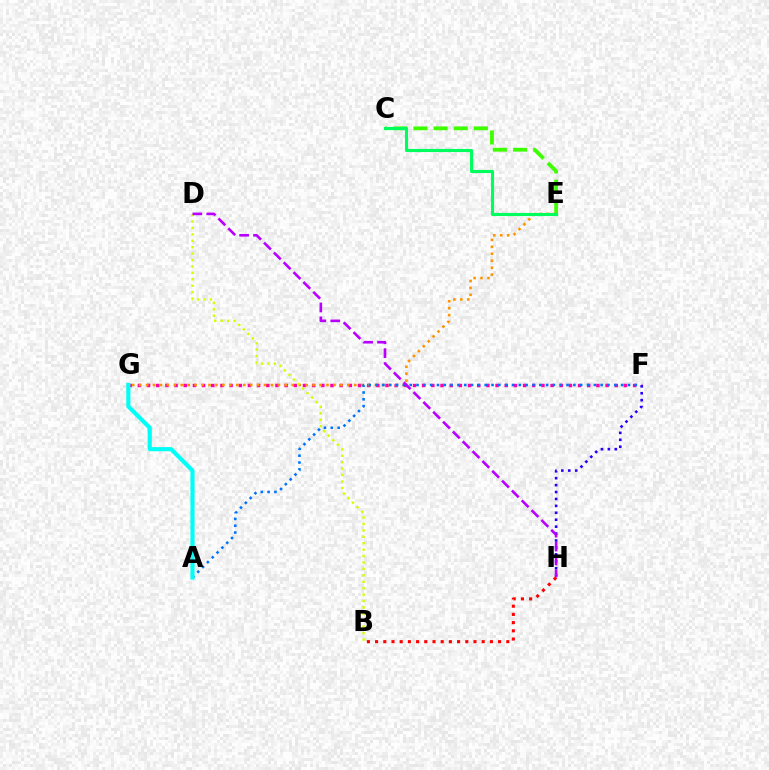{('C', 'E'): [{'color': '#3dff00', 'line_style': 'dashed', 'thickness': 2.74}, {'color': '#00ff5c', 'line_style': 'solid', 'thickness': 2.24}], ('F', 'G'): [{'color': '#ff00ac', 'line_style': 'dotted', 'thickness': 2.49}], ('E', 'G'): [{'color': '#ff9400', 'line_style': 'dotted', 'thickness': 1.89}], ('B', 'D'): [{'color': '#d1ff00', 'line_style': 'dotted', 'thickness': 1.74}], ('F', 'H'): [{'color': '#2500ff', 'line_style': 'dotted', 'thickness': 1.88}], ('A', 'F'): [{'color': '#0074ff', 'line_style': 'dotted', 'thickness': 1.85}], ('A', 'G'): [{'color': '#00fff6', 'line_style': 'solid', 'thickness': 2.97}], ('D', 'H'): [{'color': '#b900ff', 'line_style': 'dashed', 'thickness': 1.89}], ('B', 'H'): [{'color': '#ff0000', 'line_style': 'dotted', 'thickness': 2.23}]}